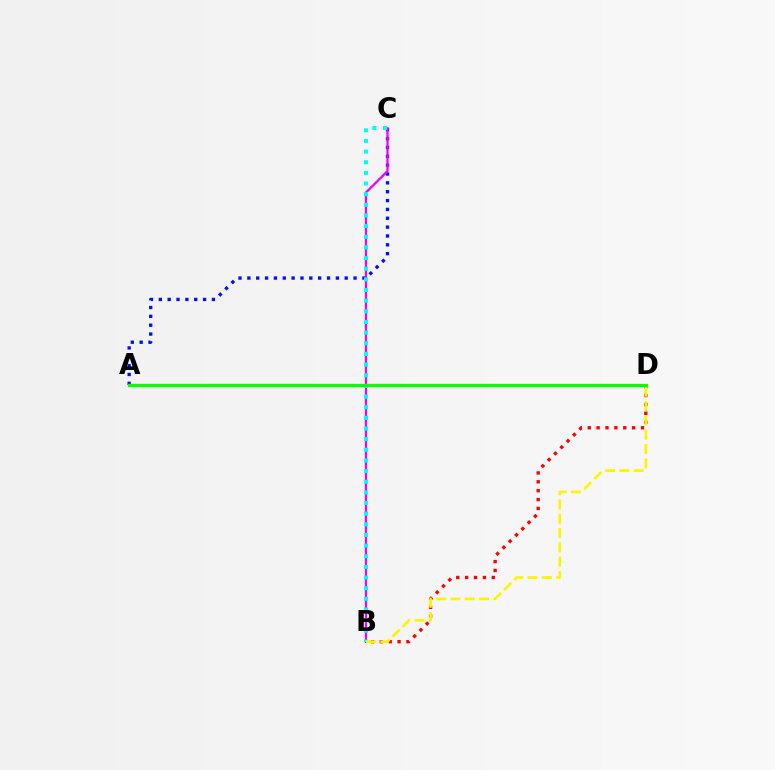{('A', 'C'): [{'color': '#0010ff', 'line_style': 'dotted', 'thickness': 2.4}], ('B', 'D'): [{'color': '#ff0000', 'line_style': 'dotted', 'thickness': 2.41}, {'color': '#fcf500', 'line_style': 'dashed', 'thickness': 1.95}], ('B', 'C'): [{'color': '#ee00ff', 'line_style': 'solid', 'thickness': 1.64}, {'color': '#00fff6', 'line_style': 'dotted', 'thickness': 2.89}], ('A', 'D'): [{'color': '#08ff00', 'line_style': 'solid', 'thickness': 2.37}]}